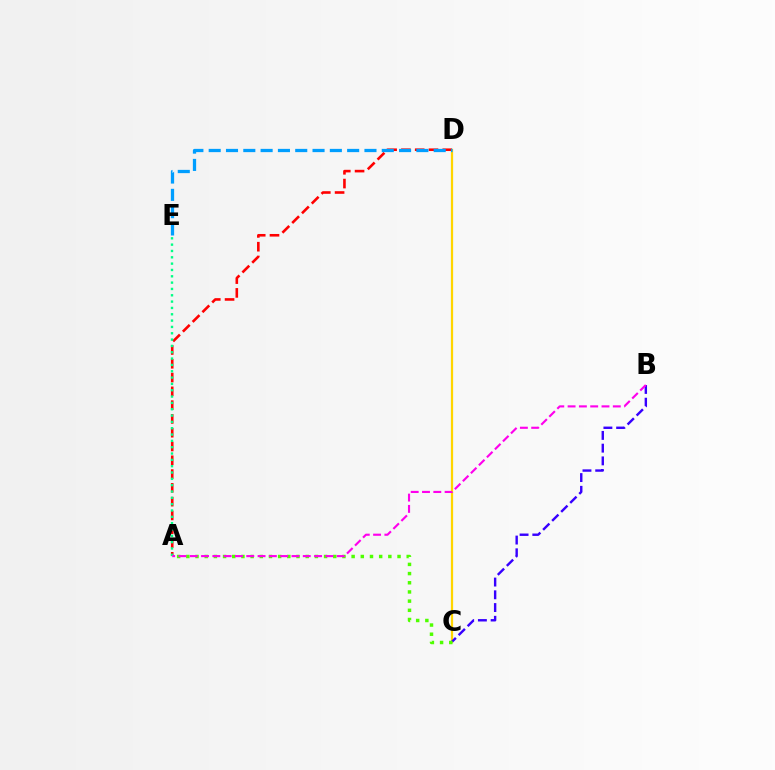{('C', 'D'): [{'color': '#ffd500', 'line_style': 'solid', 'thickness': 1.61}], ('A', 'D'): [{'color': '#ff0000', 'line_style': 'dashed', 'thickness': 1.87}], ('D', 'E'): [{'color': '#009eff', 'line_style': 'dashed', 'thickness': 2.35}], ('A', 'E'): [{'color': '#00ff86', 'line_style': 'dotted', 'thickness': 1.72}], ('B', 'C'): [{'color': '#3700ff', 'line_style': 'dashed', 'thickness': 1.73}], ('A', 'C'): [{'color': '#4fff00', 'line_style': 'dotted', 'thickness': 2.49}], ('A', 'B'): [{'color': '#ff00ed', 'line_style': 'dashed', 'thickness': 1.54}]}